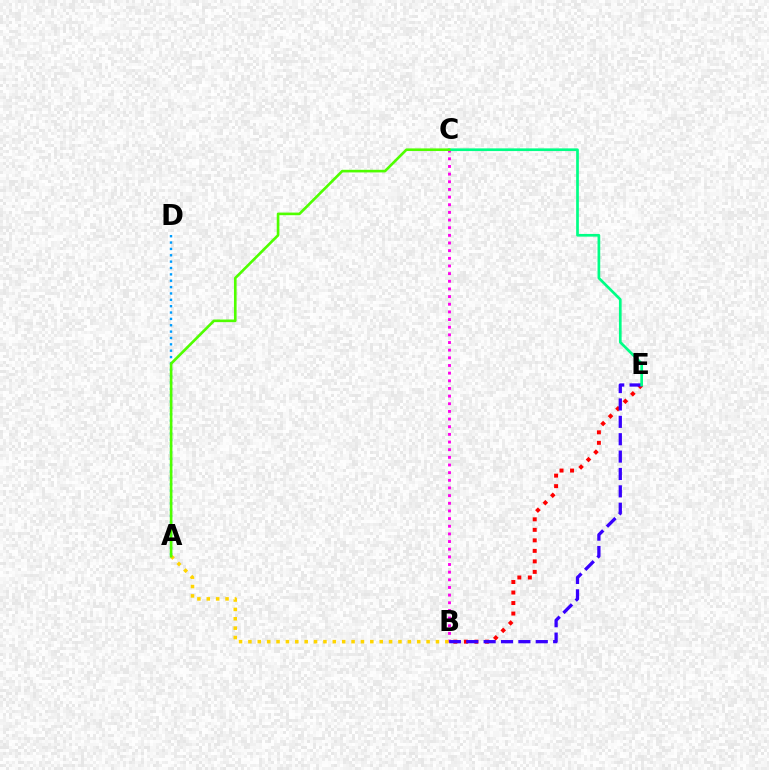{('A', 'D'): [{'color': '#009eff', 'line_style': 'dotted', 'thickness': 1.73}], ('B', 'C'): [{'color': '#ff00ed', 'line_style': 'dotted', 'thickness': 2.08}], ('B', 'E'): [{'color': '#ff0000', 'line_style': 'dotted', 'thickness': 2.86}, {'color': '#3700ff', 'line_style': 'dashed', 'thickness': 2.36}], ('A', 'B'): [{'color': '#ffd500', 'line_style': 'dotted', 'thickness': 2.55}], ('C', 'E'): [{'color': '#00ff86', 'line_style': 'solid', 'thickness': 1.94}], ('A', 'C'): [{'color': '#4fff00', 'line_style': 'solid', 'thickness': 1.89}]}